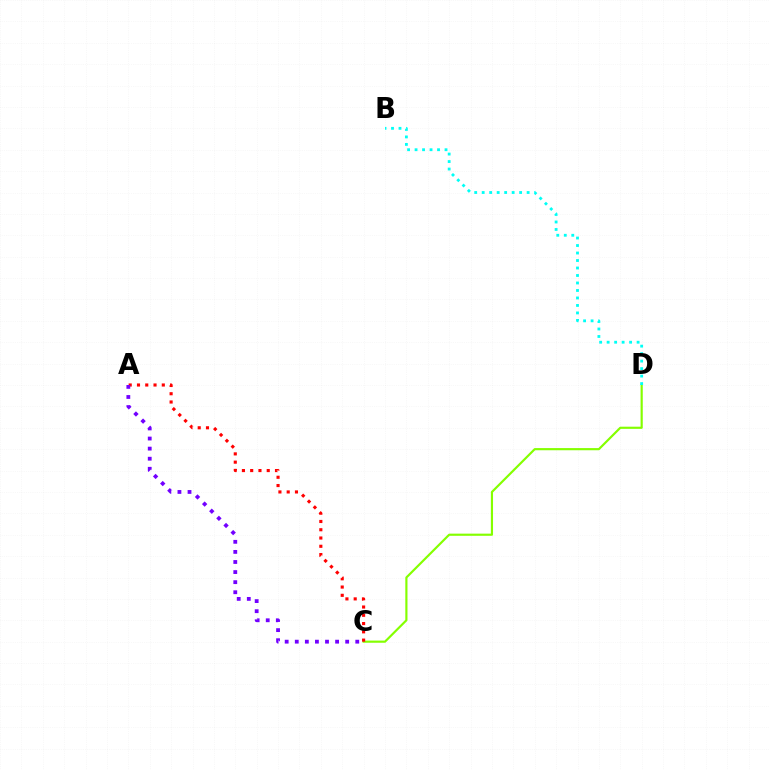{('C', 'D'): [{'color': '#84ff00', 'line_style': 'solid', 'thickness': 1.56}], ('B', 'D'): [{'color': '#00fff6', 'line_style': 'dotted', 'thickness': 2.03}], ('A', 'C'): [{'color': '#ff0000', 'line_style': 'dotted', 'thickness': 2.25}, {'color': '#7200ff', 'line_style': 'dotted', 'thickness': 2.74}]}